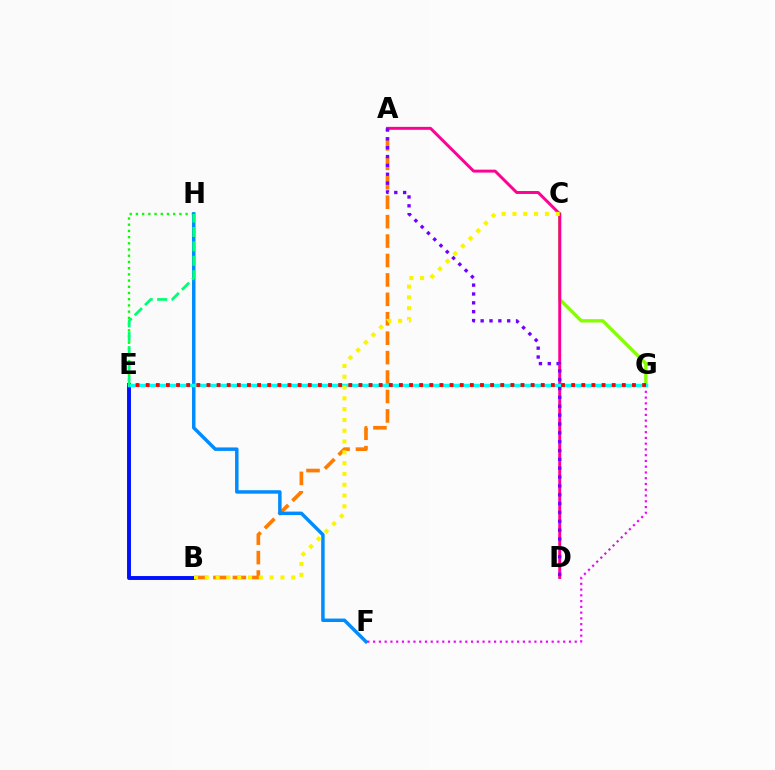{('E', 'H'): [{'color': '#08ff00', 'line_style': 'dotted', 'thickness': 1.69}, {'color': '#00ff74', 'line_style': 'dashed', 'thickness': 1.96}], ('A', 'B'): [{'color': '#ff7c00', 'line_style': 'dashed', 'thickness': 2.64}], ('C', 'G'): [{'color': '#84ff00', 'line_style': 'solid', 'thickness': 2.4}], ('B', 'E'): [{'color': '#0010ff', 'line_style': 'solid', 'thickness': 2.82}], ('F', 'H'): [{'color': '#008cff', 'line_style': 'solid', 'thickness': 2.5}], ('F', 'G'): [{'color': '#ee00ff', 'line_style': 'dotted', 'thickness': 1.56}], ('A', 'D'): [{'color': '#ff0094', 'line_style': 'solid', 'thickness': 2.12}, {'color': '#7200ff', 'line_style': 'dotted', 'thickness': 2.4}], ('E', 'G'): [{'color': '#00fff6', 'line_style': 'solid', 'thickness': 2.45}, {'color': '#ff0000', 'line_style': 'dotted', 'thickness': 2.75}], ('B', 'C'): [{'color': '#fcf500', 'line_style': 'dotted', 'thickness': 2.93}]}